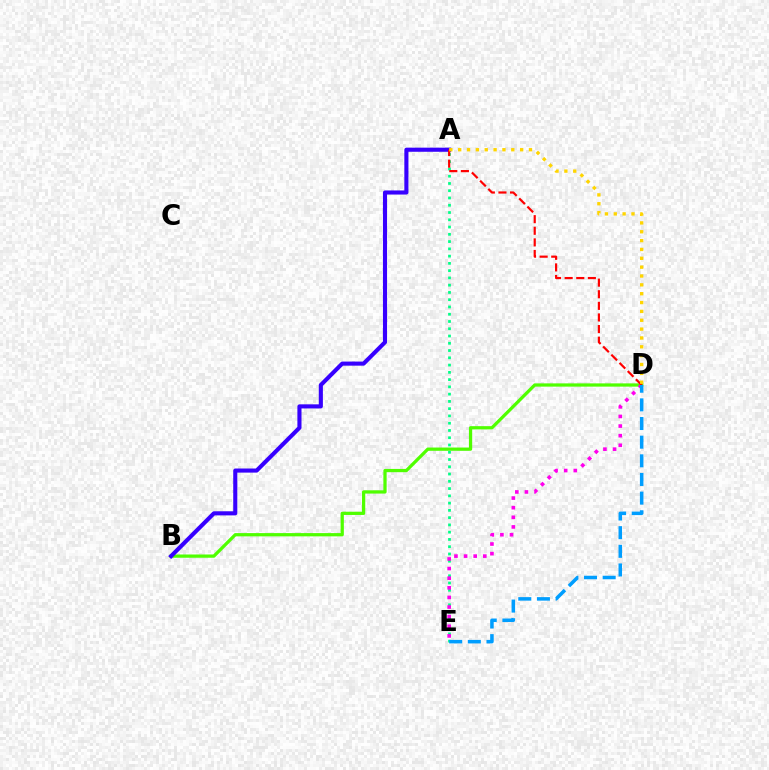{('B', 'D'): [{'color': '#4fff00', 'line_style': 'solid', 'thickness': 2.34}], ('A', 'E'): [{'color': '#00ff86', 'line_style': 'dotted', 'thickness': 1.97}], ('A', 'B'): [{'color': '#3700ff', 'line_style': 'solid', 'thickness': 2.96}], ('D', 'E'): [{'color': '#ff00ed', 'line_style': 'dotted', 'thickness': 2.61}, {'color': '#009eff', 'line_style': 'dashed', 'thickness': 2.53}], ('A', 'D'): [{'color': '#ff0000', 'line_style': 'dashed', 'thickness': 1.58}, {'color': '#ffd500', 'line_style': 'dotted', 'thickness': 2.4}]}